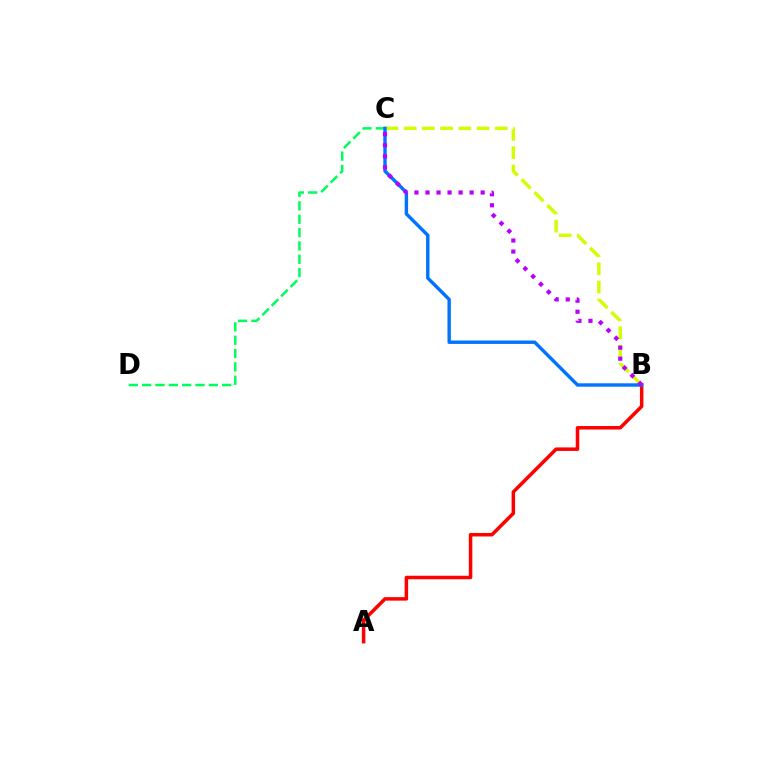{('A', 'B'): [{'color': '#ff0000', 'line_style': 'solid', 'thickness': 2.52}], ('C', 'D'): [{'color': '#00ff5c', 'line_style': 'dashed', 'thickness': 1.81}], ('B', 'C'): [{'color': '#d1ff00', 'line_style': 'dashed', 'thickness': 2.48}, {'color': '#0074ff', 'line_style': 'solid', 'thickness': 2.45}, {'color': '#b900ff', 'line_style': 'dotted', 'thickness': 3.0}]}